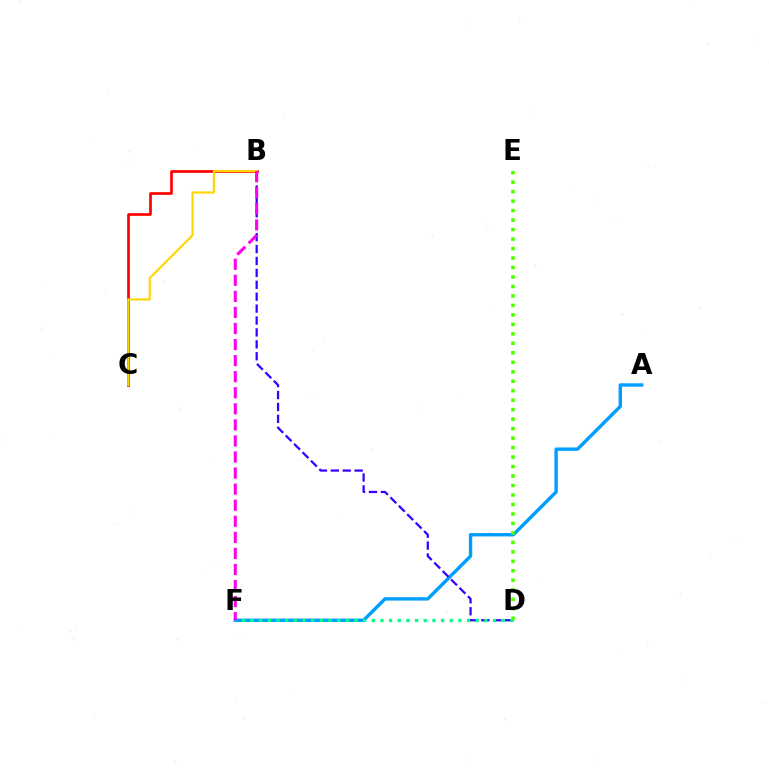{('B', 'C'): [{'color': '#ff0000', 'line_style': 'solid', 'thickness': 1.93}, {'color': '#ffd500', 'line_style': 'solid', 'thickness': 1.54}], ('A', 'F'): [{'color': '#009eff', 'line_style': 'solid', 'thickness': 2.44}], ('B', 'D'): [{'color': '#3700ff', 'line_style': 'dashed', 'thickness': 1.62}], ('D', 'F'): [{'color': '#00ff86', 'line_style': 'dotted', 'thickness': 2.35}], ('D', 'E'): [{'color': '#4fff00', 'line_style': 'dotted', 'thickness': 2.58}], ('B', 'F'): [{'color': '#ff00ed', 'line_style': 'dashed', 'thickness': 2.18}]}